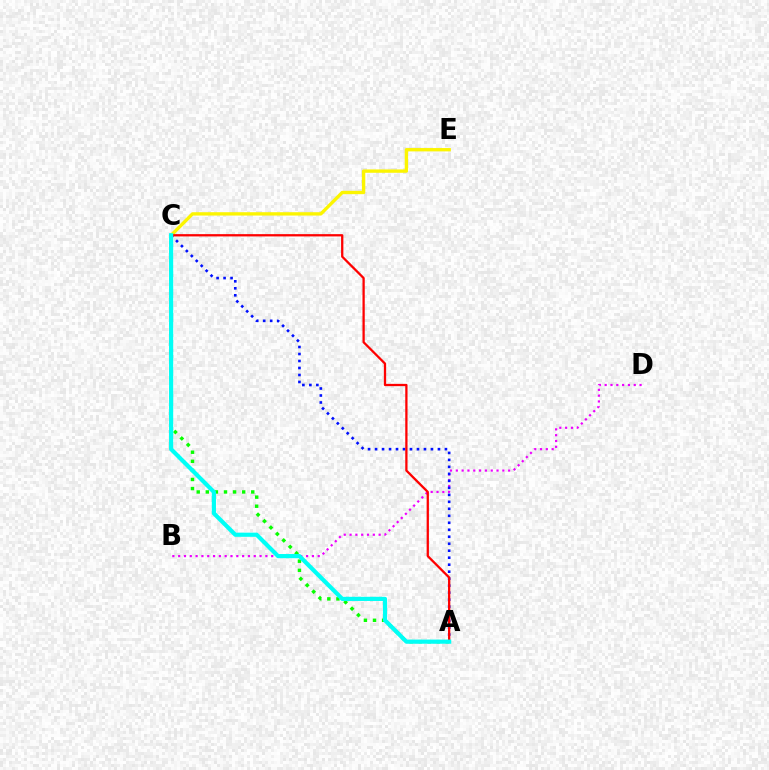{('B', 'D'): [{'color': '#ee00ff', 'line_style': 'dotted', 'thickness': 1.58}], ('A', 'C'): [{'color': '#08ff00', 'line_style': 'dotted', 'thickness': 2.47}, {'color': '#0010ff', 'line_style': 'dotted', 'thickness': 1.9}, {'color': '#ff0000', 'line_style': 'solid', 'thickness': 1.64}, {'color': '#00fff6', 'line_style': 'solid', 'thickness': 3.0}], ('C', 'E'): [{'color': '#fcf500', 'line_style': 'solid', 'thickness': 2.41}]}